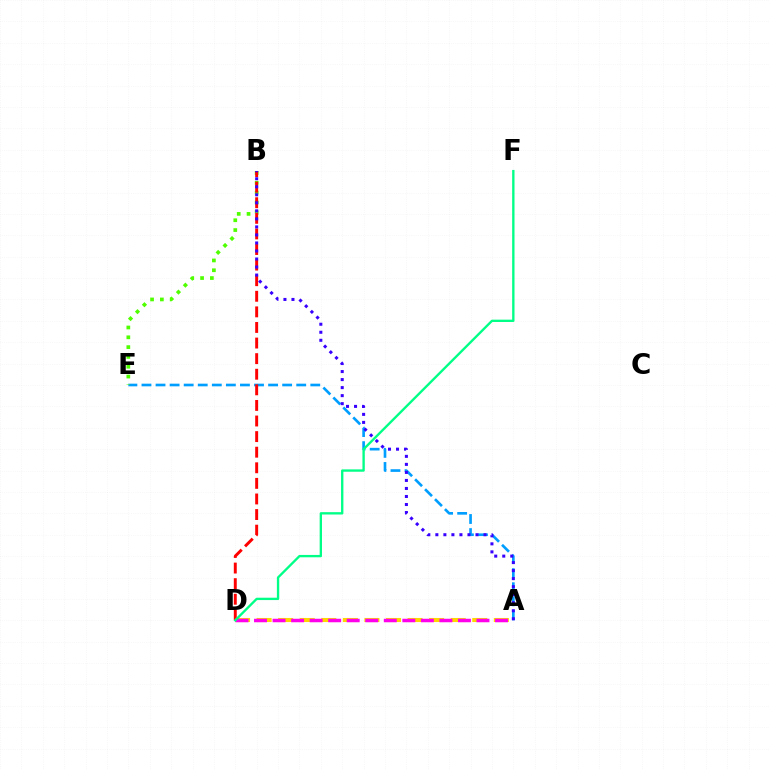{('A', 'E'): [{'color': '#009eff', 'line_style': 'dashed', 'thickness': 1.91}], ('A', 'D'): [{'color': '#ffd500', 'line_style': 'dashed', 'thickness': 2.93}, {'color': '#ff00ed', 'line_style': 'dashed', 'thickness': 2.52}], ('B', 'E'): [{'color': '#4fff00', 'line_style': 'dotted', 'thickness': 2.67}], ('B', 'D'): [{'color': '#ff0000', 'line_style': 'dashed', 'thickness': 2.12}], ('D', 'F'): [{'color': '#00ff86', 'line_style': 'solid', 'thickness': 1.69}], ('A', 'B'): [{'color': '#3700ff', 'line_style': 'dotted', 'thickness': 2.18}]}